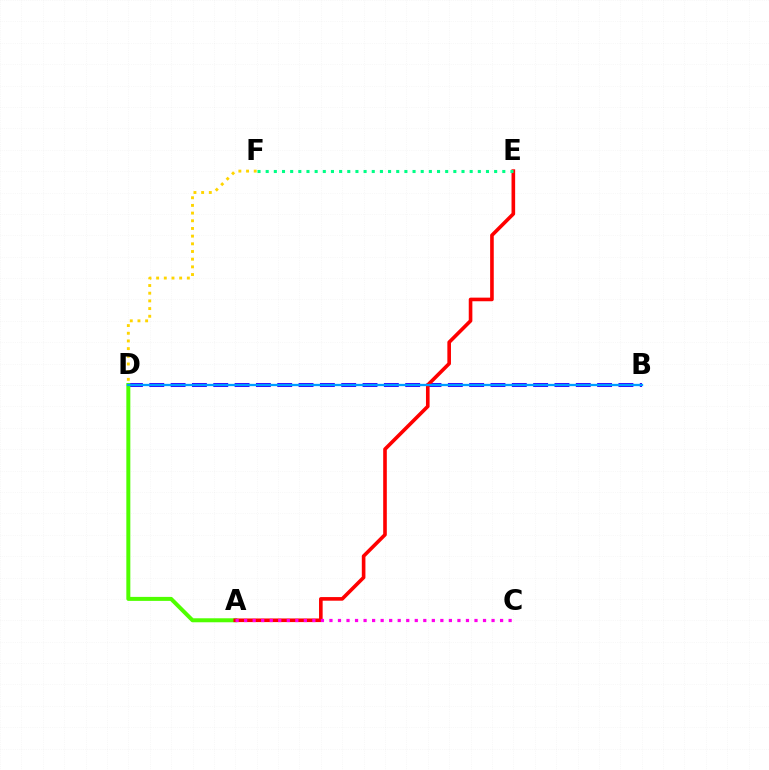{('B', 'D'): [{'color': '#3700ff', 'line_style': 'dashed', 'thickness': 2.9}, {'color': '#009eff', 'line_style': 'solid', 'thickness': 1.65}], ('A', 'D'): [{'color': '#4fff00', 'line_style': 'solid', 'thickness': 2.87}], ('D', 'F'): [{'color': '#ffd500', 'line_style': 'dotted', 'thickness': 2.09}], ('A', 'E'): [{'color': '#ff0000', 'line_style': 'solid', 'thickness': 2.61}], ('A', 'C'): [{'color': '#ff00ed', 'line_style': 'dotted', 'thickness': 2.32}], ('E', 'F'): [{'color': '#00ff86', 'line_style': 'dotted', 'thickness': 2.22}]}